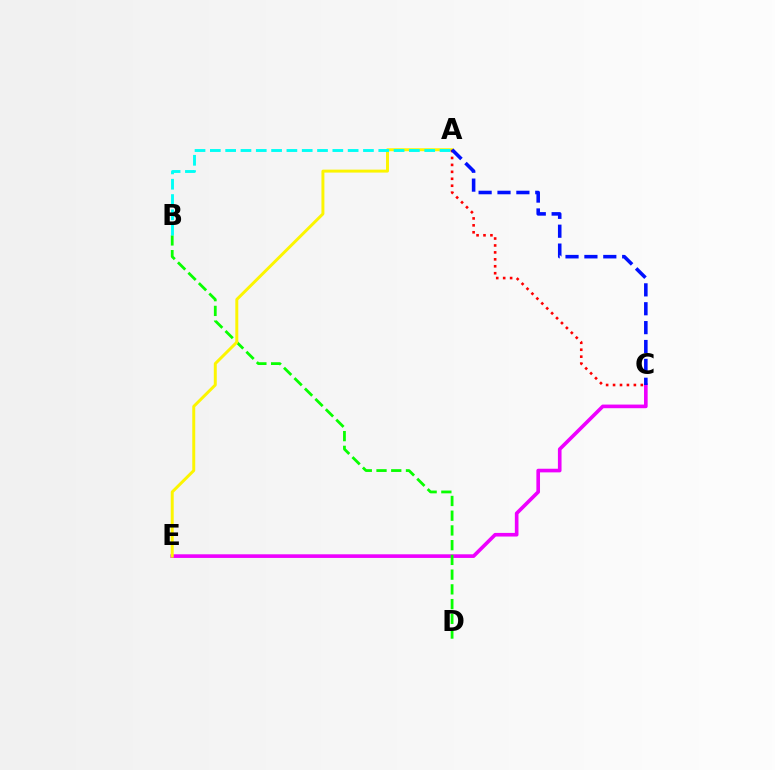{('C', 'E'): [{'color': '#ee00ff', 'line_style': 'solid', 'thickness': 2.62}], ('B', 'D'): [{'color': '#08ff00', 'line_style': 'dashed', 'thickness': 2.0}], ('A', 'E'): [{'color': '#fcf500', 'line_style': 'solid', 'thickness': 2.13}], ('A', 'B'): [{'color': '#00fff6', 'line_style': 'dashed', 'thickness': 2.08}], ('A', 'C'): [{'color': '#ff0000', 'line_style': 'dotted', 'thickness': 1.89}, {'color': '#0010ff', 'line_style': 'dashed', 'thickness': 2.57}]}